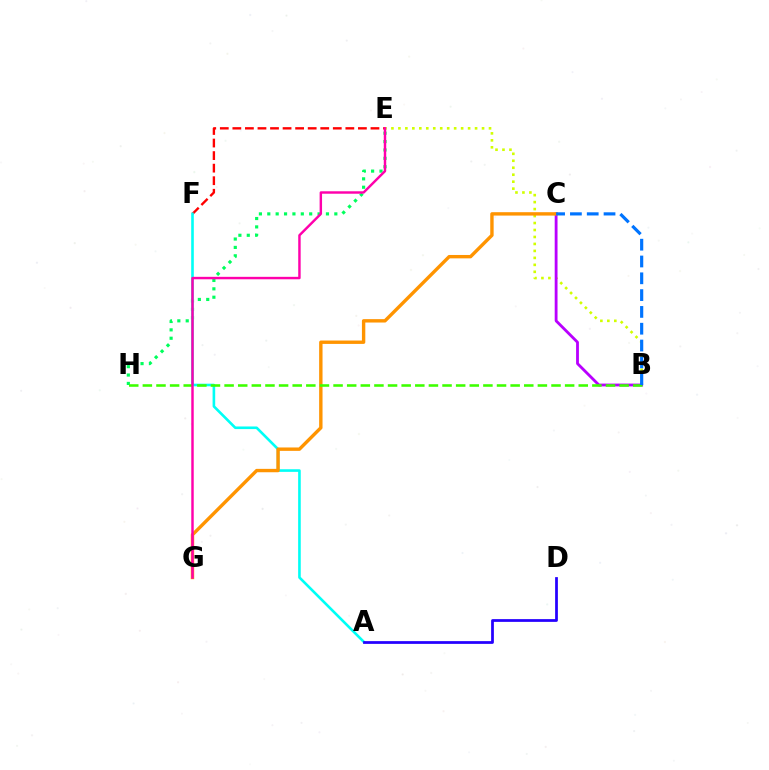{('E', 'H'): [{'color': '#00ff5c', 'line_style': 'dotted', 'thickness': 2.28}], ('E', 'F'): [{'color': '#ff0000', 'line_style': 'dashed', 'thickness': 1.71}], ('B', 'E'): [{'color': '#d1ff00', 'line_style': 'dotted', 'thickness': 1.89}], ('A', 'F'): [{'color': '#00fff6', 'line_style': 'solid', 'thickness': 1.88}], ('B', 'C'): [{'color': '#b900ff', 'line_style': 'solid', 'thickness': 2.03}, {'color': '#0074ff', 'line_style': 'dashed', 'thickness': 2.28}], ('C', 'G'): [{'color': '#ff9400', 'line_style': 'solid', 'thickness': 2.44}], ('B', 'H'): [{'color': '#3dff00', 'line_style': 'dashed', 'thickness': 1.85}], ('A', 'D'): [{'color': '#2500ff', 'line_style': 'solid', 'thickness': 1.98}], ('E', 'G'): [{'color': '#ff00ac', 'line_style': 'solid', 'thickness': 1.76}]}